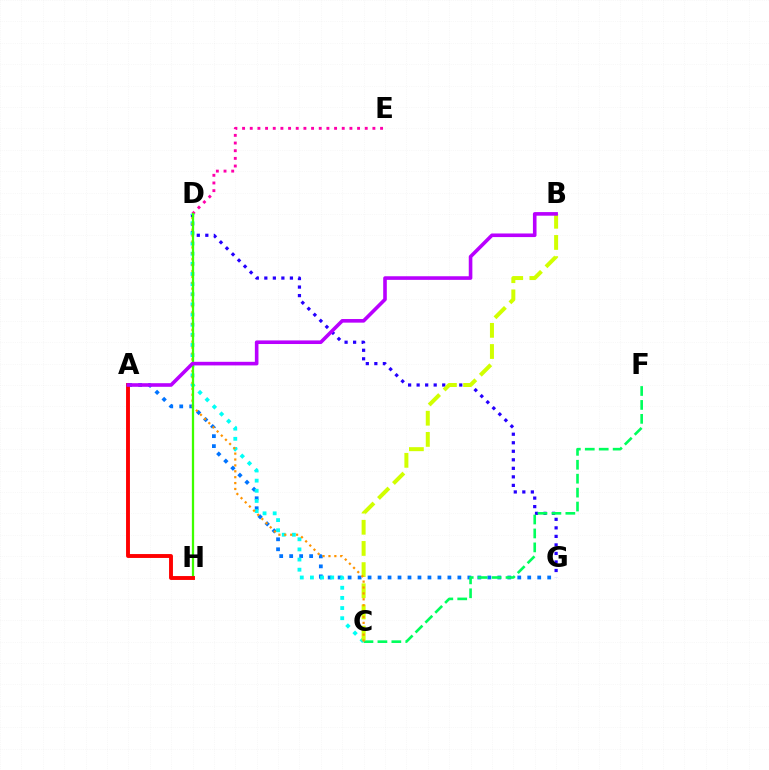{('A', 'G'): [{'color': '#0074ff', 'line_style': 'dotted', 'thickness': 2.71}], ('D', 'G'): [{'color': '#2500ff', 'line_style': 'dotted', 'thickness': 2.32}], ('D', 'E'): [{'color': '#ff00ac', 'line_style': 'dotted', 'thickness': 2.08}], ('C', 'F'): [{'color': '#00ff5c', 'line_style': 'dashed', 'thickness': 1.89}], ('C', 'D'): [{'color': '#00fff6', 'line_style': 'dotted', 'thickness': 2.76}, {'color': '#ff9400', 'line_style': 'dotted', 'thickness': 1.6}], ('B', 'C'): [{'color': '#d1ff00', 'line_style': 'dashed', 'thickness': 2.88}], ('D', 'H'): [{'color': '#3dff00', 'line_style': 'solid', 'thickness': 1.64}], ('A', 'H'): [{'color': '#ff0000', 'line_style': 'solid', 'thickness': 2.8}], ('A', 'B'): [{'color': '#b900ff', 'line_style': 'solid', 'thickness': 2.6}]}